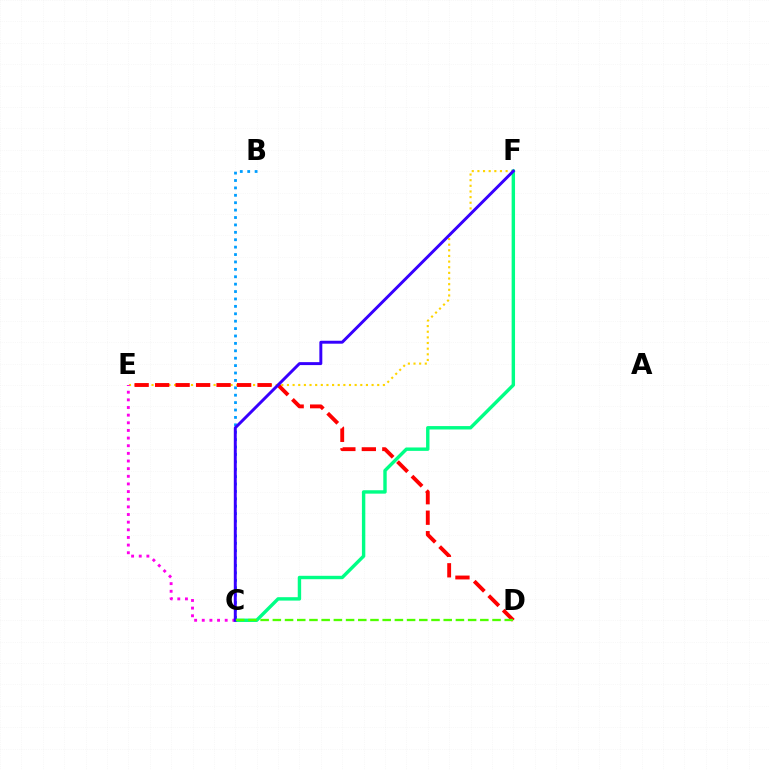{('B', 'C'): [{'color': '#009eff', 'line_style': 'dotted', 'thickness': 2.01}], ('E', 'F'): [{'color': '#ffd500', 'line_style': 'dotted', 'thickness': 1.53}], ('D', 'E'): [{'color': '#ff0000', 'line_style': 'dashed', 'thickness': 2.78}], ('C', 'F'): [{'color': '#00ff86', 'line_style': 'solid', 'thickness': 2.45}, {'color': '#3700ff', 'line_style': 'solid', 'thickness': 2.12}], ('C', 'E'): [{'color': '#ff00ed', 'line_style': 'dotted', 'thickness': 2.08}], ('C', 'D'): [{'color': '#4fff00', 'line_style': 'dashed', 'thickness': 1.66}]}